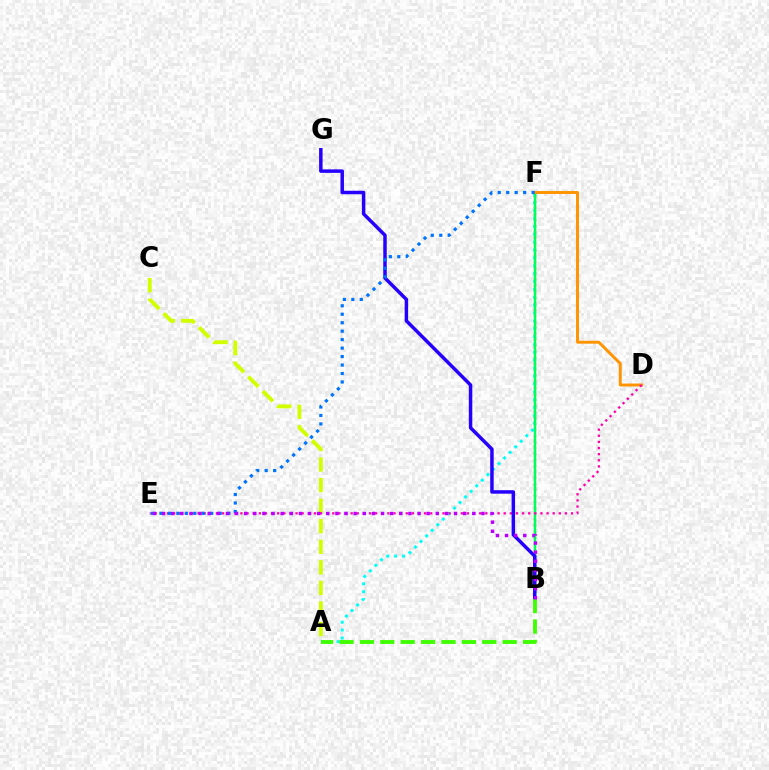{('A', 'C'): [{'color': '#d1ff00', 'line_style': 'dashed', 'thickness': 2.79}], ('B', 'F'): [{'color': '#ff0000', 'line_style': 'dotted', 'thickness': 1.63}, {'color': '#00ff5c', 'line_style': 'solid', 'thickness': 1.78}], ('A', 'F'): [{'color': '#00fff6', 'line_style': 'dotted', 'thickness': 2.14}], ('D', 'F'): [{'color': '#ff9400', 'line_style': 'solid', 'thickness': 2.11}], ('D', 'E'): [{'color': '#ff00ac', 'line_style': 'dotted', 'thickness': 1.66}], ('B', 'G'): [{'color': '#2500ff', 'line_style': 'solid', 'thickness': 2.51}], ('E', 'F'): [{'color': '#0074ff', 'line_style': 'dotted', 'thickness': 2.3}], ('A', 'B'): [{'color': '#3dff00', 'line_style': 'dashed', 'thickness': 2.77}], ('B', 'E'): [{'color': '#b900ff', 'line_style': 'dotted', 'thickness': 2.48}]}